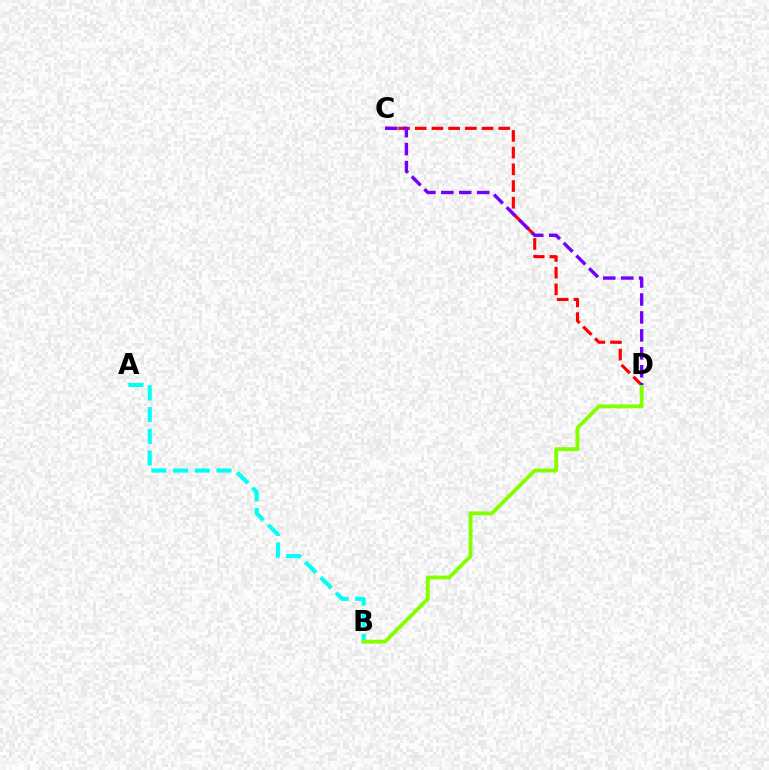{('C', 'D'): [{'color': '#ff0000', 'line_style': 'dashed', 'thickness': 2.27}, {'color': '#7200ff', 'line_style': 'dashed', 'thickness': 2.44}], ('A', 'B'): [{'color': '#00fff6', 'line_style': 'dashed', 'thickness': 2.95}], ('B', 'D'): [{'color': '#84ff00', 'line_style': 'solid', 'thickness': 2.78}]}